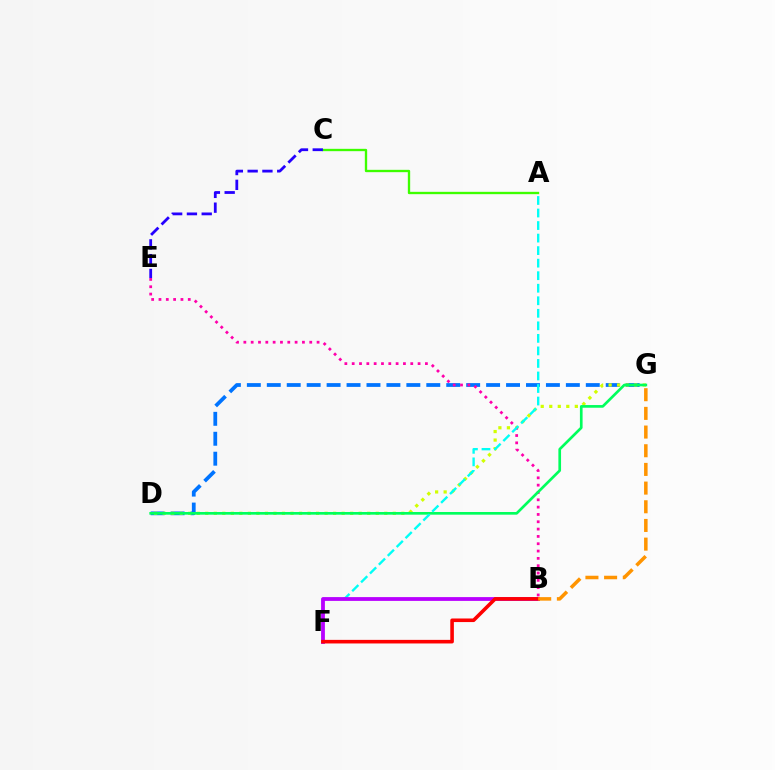{('D', 'G'): [{'color': '#0074ff', 'line_style': 'dashed', 'thickness': 2.71}, {'color': '#d1ff00', 'line_style': 'dotted', 'thickness': 2.32}, {'color': '#00ff5c', 'line_style': 'solid', 'thickness': 1.93}], ('B', 'E'): [{'color': '#ff00ac', 'line_style': 'dotted', 'thickness': 1.99}], ('A', 'C'): [{'color': '#3dff00', 'line_style': 'solid', 'thickness': 1.69}], ('A', 'F'): [{'color': '#00fff6', 'line_style': 'dashed', 'thickness': 1.7}], ('B', 'F'): [{'color': '#b900ff', 'line_style': 'solid', 'thickness': 2.73}, {'color': '#ff0000', 'line_style': 'solid', 'thickness': 2.58}], ('C', 'E'): [{'color': '#2500ff', 'line_style': 'dashed', 'thickness': 2.01}], ('B', 'G'): [{'color': '#ff9400', 'line_style': 'dashed', 'thickness': 2.54}]}